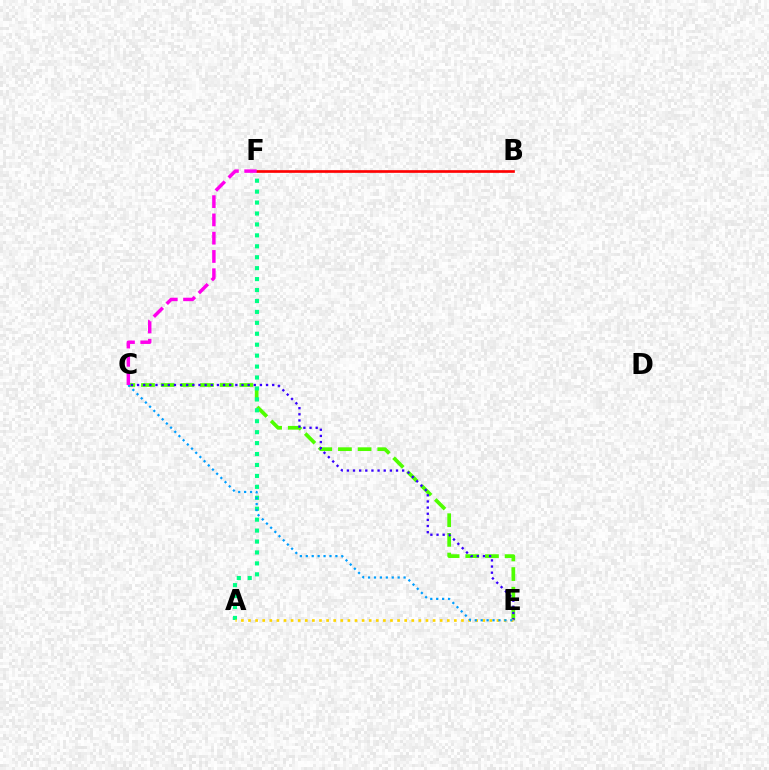{('C', 'E'): [{'color': '#4fff00', 'line_style': 'dashed', 'thickness': 2.67}, {'color': '#3700ff', 'line_style': 'dotted', 'thickness': 1.67}, {'color': '#009eff', 'line_style': 'dotted', 'thickness': 1.61}], ('A', 'F'): [{'color': '#00ff86', 'line_style': 'dotted', 'thickness': 2.97}], ('A', 'E'): [{'color': '#ffd500', 'line_style': 'dotted', 'thickness': 1.93}], ('B', 'F'): [{'color': '#ff0000', 'line_style': 'solid', 'thickness': 1.93}], ('C', 'F'): [{'color': '#ff00ed', 'line_style': 'dashed', 'thickness': 2.48}]}